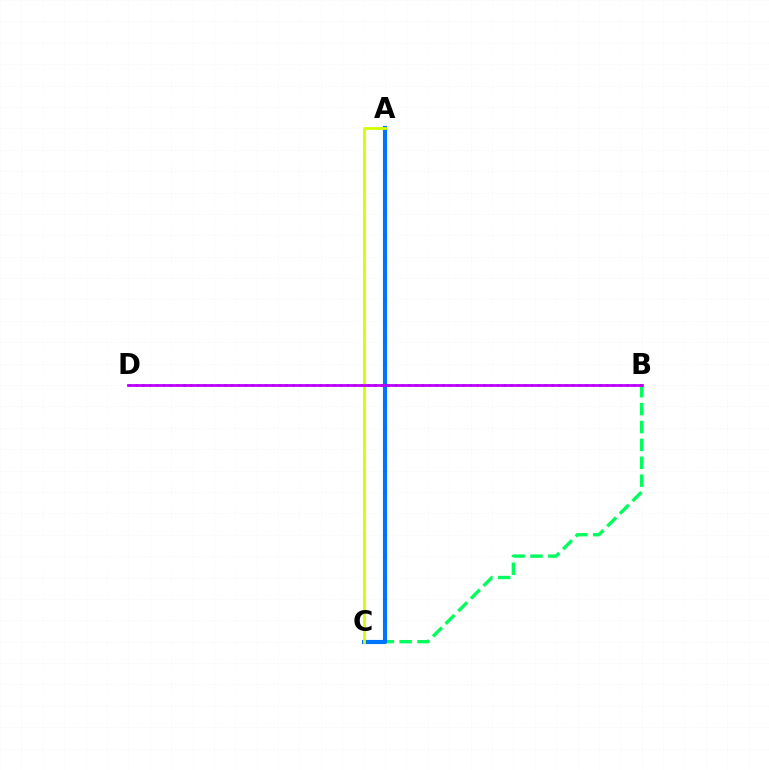{('B', 'C'): [{'color': '#00ff5c', 'line_style': 'dashed', 'thickness': 2.43}], ('B', 'D'): [{'color': '#ff0000', 'line_style': 'dotted', 'thickness': 1.85}, {'color': '#b900ff', 'line_style': 'solid', 'thickness': 1.98}], ('A', 'C'): [{'color': '#0074ff', 'line_style': 'solid', 'thickness': 2.98}, {'color': '#d1ff00', 'line_style': 'solid', 'thickness': 2.02}]}